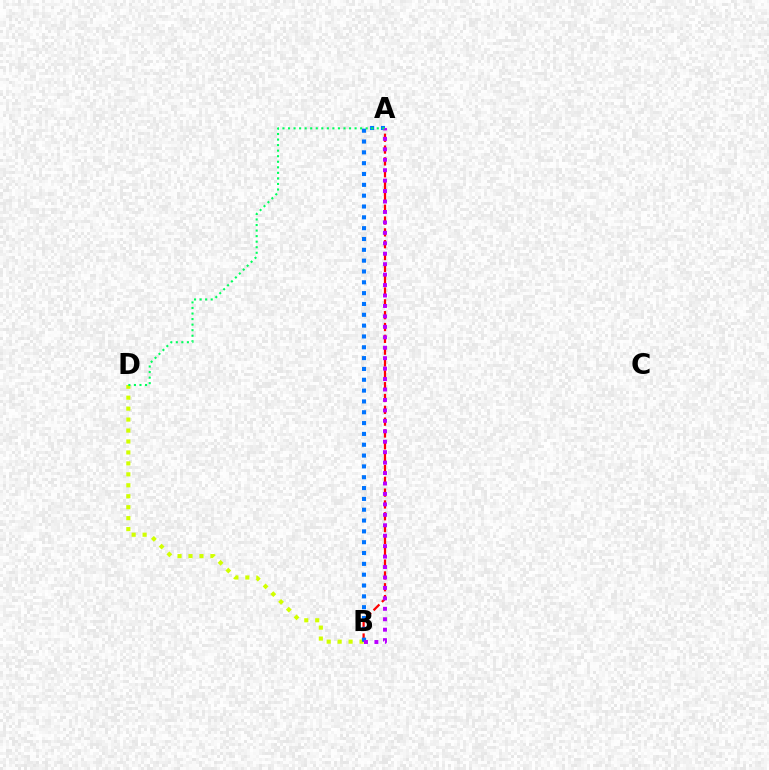{('B', 'D'): [{'color': '#d1ff00', 'line_style': 'dotted', 'thickness': 2.98}], ('A', 'B'): [{'color': '#ff0000', 'line_style': 'dashed', 'thickness': 1.61}, {'color': '#0074ff', 'line_style': 'dotted', 'thickness': 2.94}, {'color': '#b900ff', 'line_style': 'dotted', 'thickness': 2.84}], ('A', 'D'): [{'color': '#00ff5c', 'line_style': 'dotted', 'thickness': 1.51}]}